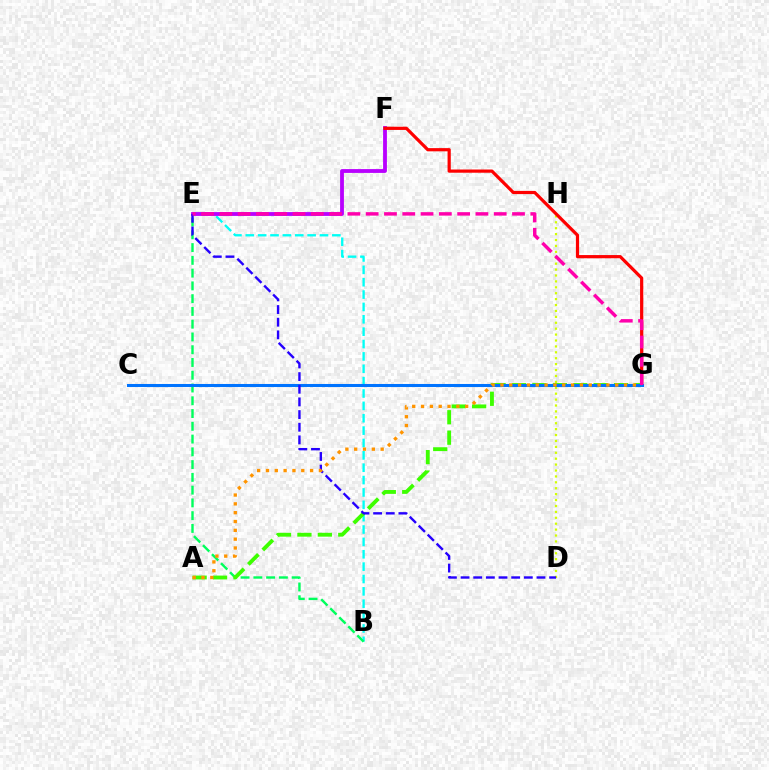{('B', 'E'): [{'color': '#00fff6', 'line_style': 'dashed', 'thickness': 1.68}, {'color': '#00ff5c', 'line_style': 'dashed', 'thickness': 1.73}], ('D', 'H'): [{'color': '#d1ff00', 'line_style': 'dotted', 'thickness': 1.61}], ('E', 'F'): [{'color': '#b900ff', 'line_style': 'solid', 'thickness': 2.75}], ('F', 'G'): [{'color': '#ff0000', 'line_style': 'solid', 'thickness': 2.31}], ('A', 'G'): [{'color': '#3dff00', 'line_style': 'dashed', 'thickness': 2.77}, {'color': '#ff9400', 'line_style': 'dotted', 'thickness': 2.4}], ('C', 'G'): [{'color': '#0074ff', 'line_style': 'solid', 'thickness': 2.2}], ('D', 'E'): [{'color': '#2500ff', 'line_style': 'dashed', 'thickness': 1.72}], ('E', 'G'): [{'color': '#ff00ac', 'line_style': 'dashed', 'thickness': 2.48}]}